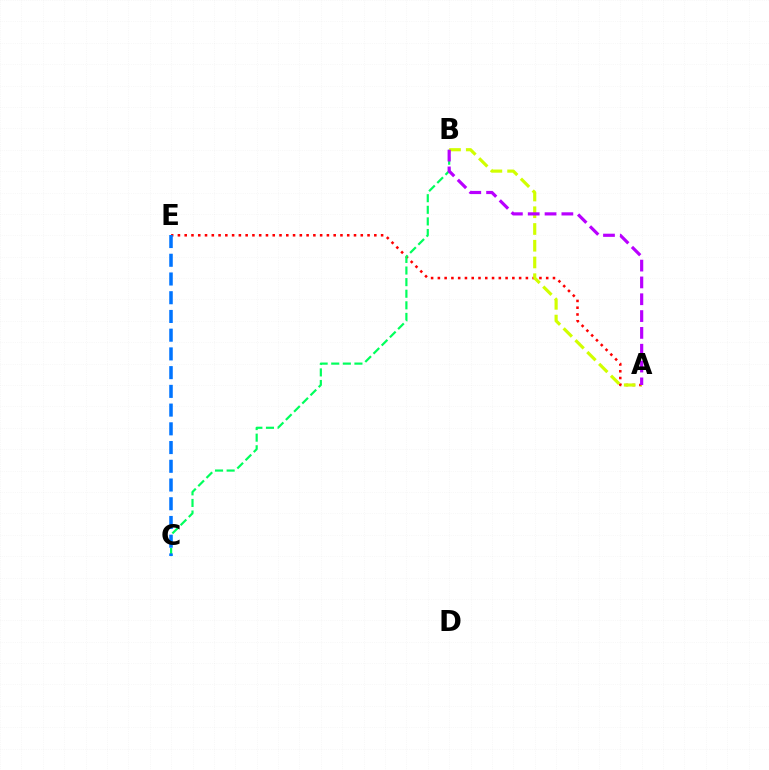{('A', 'E'): [{'color': '#ff0000', 'line_style': 'dotted', 'thickness': 1.84}], ('B', 'C'): [{'color': '#00ff5c', 'line_style': 'dashed', 'thickness': 1.58}], ('C', 'E'): [{'color': '#0074ff', 'line_style': 'dashed', 'thickness': 2.54}], ('A', 'B'): [{'color': '#d1ff00', 'line_style': 'dashed', 'thickness': 2.27}, {'color': '#b900ff', 'line_style': 'dashed', 'thickness': 2.29}]}